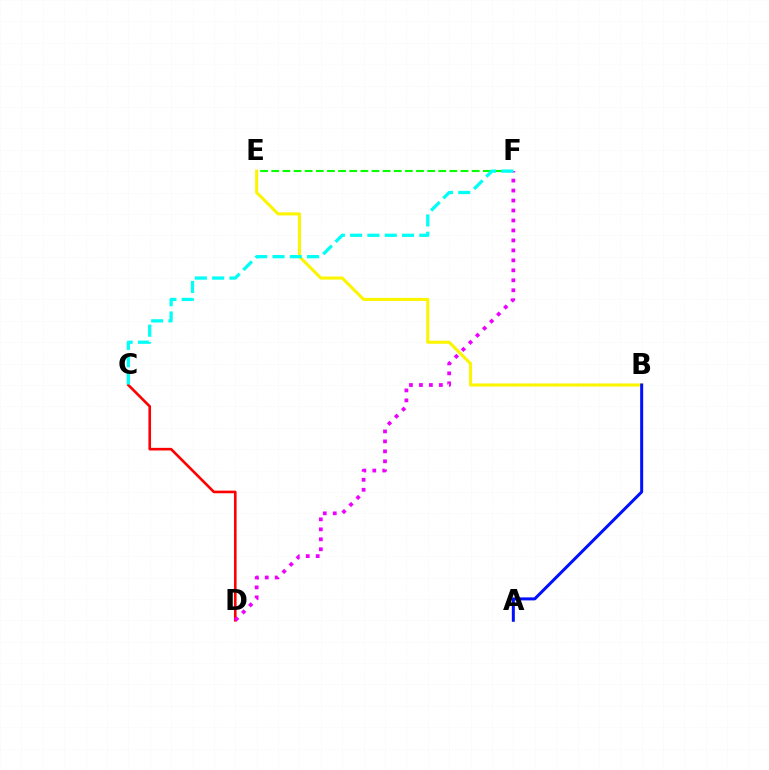{('E', 'F'): [{'color': '#08ff00', 'line_style': 'dashed', 'thickness': 1.51}], ('C', 'D'): [{'color': '#ff0000', 'line_style': 'solid', 'thickness': 1.89}], ('B', 'E'): [{'color': '#fcf500', 'line_style': 'solid', 'thickness': 2.21}], ('A', 'B'): [{'color': '#0010ff', 'line_style': 'solid', 'thickness': 2.16}], ('D', 'F'): [{'color': '#ee00ff', 'line_style': 'dotted', 'thickness': 2.71}], ('C', 'F'): [{'color': '#00fff6', 'line_style': 'dashed', 'thickness': 2.35}]}